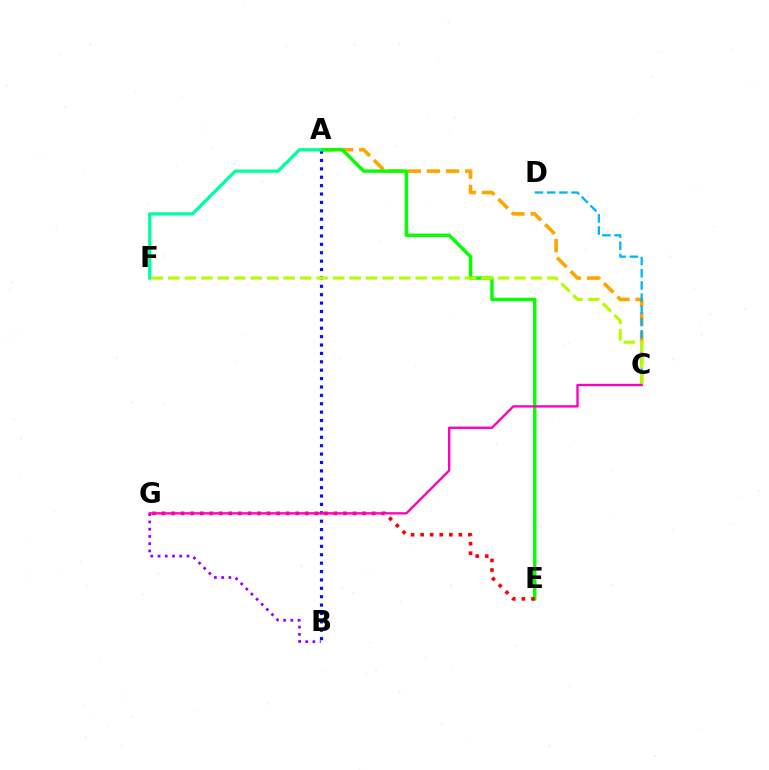{('A', 'C'): [{'color': '#ffa500', 'line_style': 'dashed', 'thickness': 2.6}], ('C', 'D'): [{'color': '#00b5ff', 'line_style': 'dashed', 'thickness': 1.66}], ('A', 'B'): [{'color': '#0010ff', 'line_style': 'dotted', 'thickness': 2.28}], ('B', 'G'): [{'color': '#9b00ff', 'line_style': 'dotted', 'thickness': 1.97}], ('A', 'E'): [{'color': '#08ff00', 'line_style': 'solid', 'thickness': 2.48}], ('C', 'F'): [{'color': '#b3ff00', 'line_style': 'dashed', 'thickness': 2.24}], ('E', 'G'): [{'color': '#ff0000', 'line_style': 'dotted', 'thickness': 2.6}], ('A', 'F'): [{'color': '#00ff9d', 'line_style': 'solid', 'thickness': 2.32}], ('C', 'G'): [{'color': '#ff00bd', 'line_style': 'solid', 'thickness': 1.68}]}